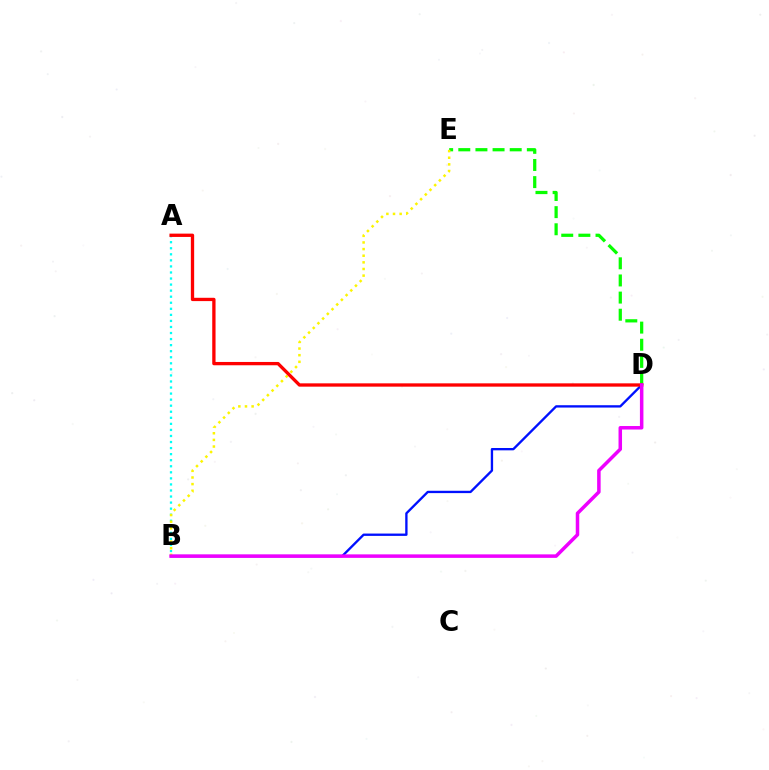{('A', 'B'): [{'color': '#00fff6', 'line_style': 'dotted', 'thickness': 1.65}], ('D', 'E'): [{'color': '#08ff00', 'line_style': 'dashed', 'thickness': 2.33}], ('B', 'D'): [{'color': '#0010ff', 'line_style': 'solid', 'thickness': 1.68}, {'color': '#ee00ff', 'line_style': 'solid', 'thickness': 2.53}], ('B', 'E'): [{'color': '#fcf500', 'line_style': 'dotted', 'thickness': 1.8}], ('A', 'D'): [{'color': '#ff0000', 'line_style': 'solid', 'thickness': 2.38}]}